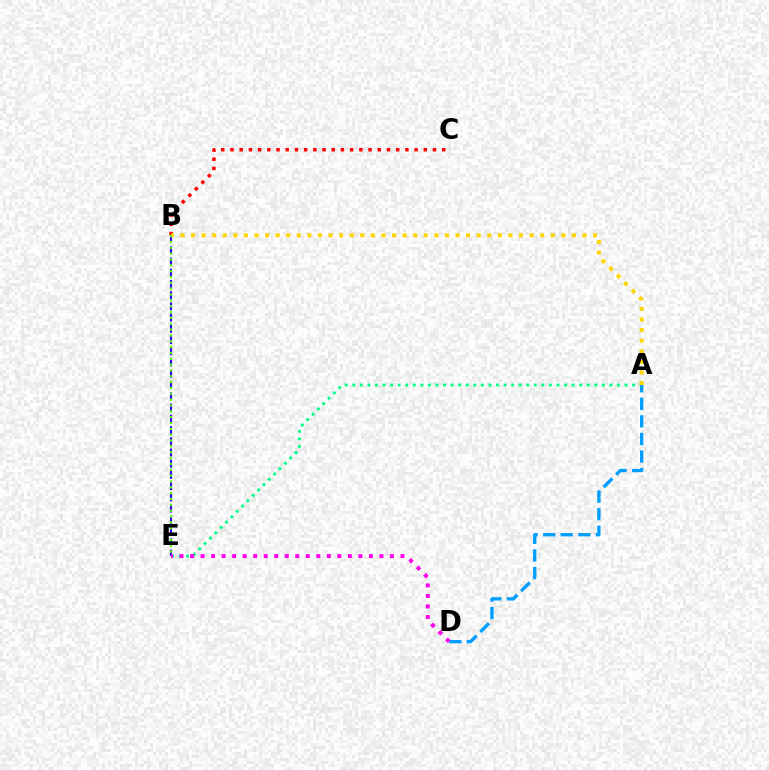{('B', 'E'): [{'color': '#3700ff', 'line_style': 'dashed', 'thickness': 1.53}, {'color': '#4fff00', 'line_style': 'dotted', 'thickness': 1.59}], ('A', 'E'): [{'color': '#00ff86', 'line_style': 'dotted', 'thickness': 2.05}], ('A', 'D'): [{'color': '#009eff', 'line_style': 'dashed', 'thickness': 2.39}], ('B', 'C'): [{'color': '#ff0000', 'line_style': 'dotted', 'thickness': 2.5}], ('D', 'E'): [{'color': '#ff00ed', 'line_style': 'dotted', 'thickness': 2.86}], ('A', 'B'): [{'color': '#ffd500', 'line_style': 'dotted', 'thickness': 2.87}]}